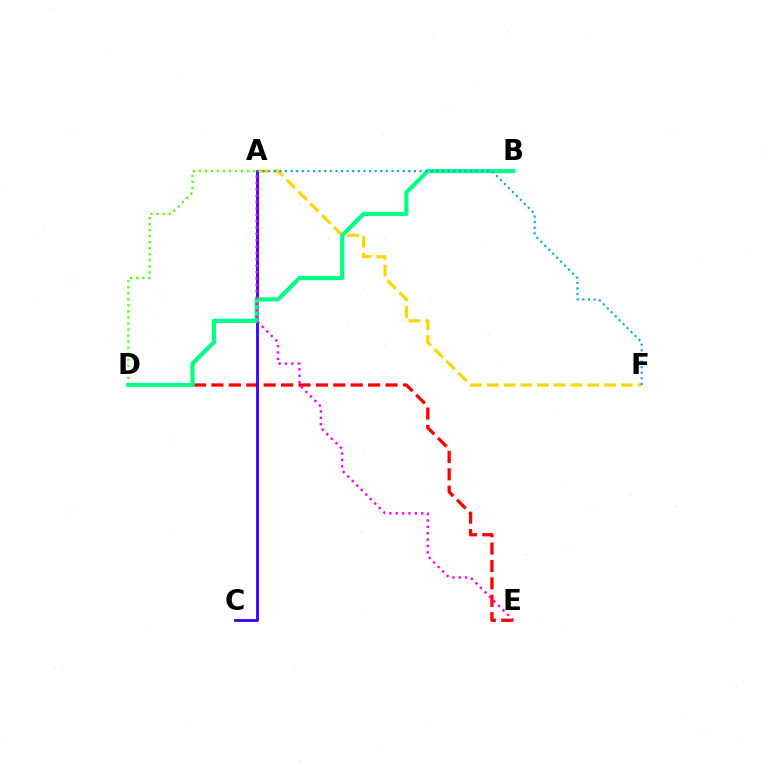{('A', 'F'): [{'color': '#ffd500', 'line_style': 'dashed', 'thickness': 2.28}, {'color': '#009eff', 'line_style': 'dotted', 'thickness': 1.52}], ('D', 'E'): [{'color': '#ff0000', 'line_style': 'dashed', 'thickness': 2.37}], ('A', 'D'): [{'color': '#4fff00', 'line_style': 'dotted', 'thickness': 1.64}], ('A', 'C'): [{'color': '#3700ff', 'line_style': 'solid', 'thickness': 2.02}], ('B', 'D'): [{'color': '#00ff86', 'line_style': 'solid', 'thickness': 2.99}], ('A', 'E'): [{'color': '#ff00ed', 'line_style': 'dotted', 'thickness': 1.73}]}